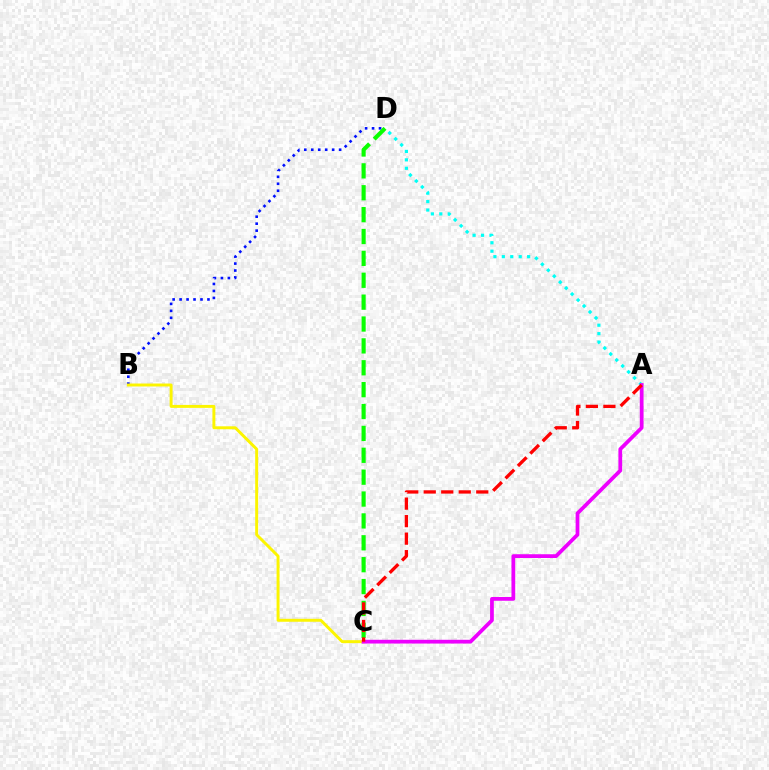{('B', 'D'): [{'color': '#0010ff', 'line_style': 'dotted', 'thickness': 1.89}], ('C', 'D'): [{'color': '#08ff00', 'line_style': 'dashed', 'thickness': 2.97}], ('B', 'C'): [{'color': '#fcf500', 'line_style': 'solid', 'thickness': 2.12}], ('A', 'D'): [{'color': '#00fff6', 'line_style': 'dotted', 'thickness': 2.29}], ('A', 'C'): [{'color': '#ee00ff', 'line_style': 'solid', 'thickness': 2.7}, {'color': '#ff0000', 'line_style': 'dashed', 'thickness': 2.38}]}